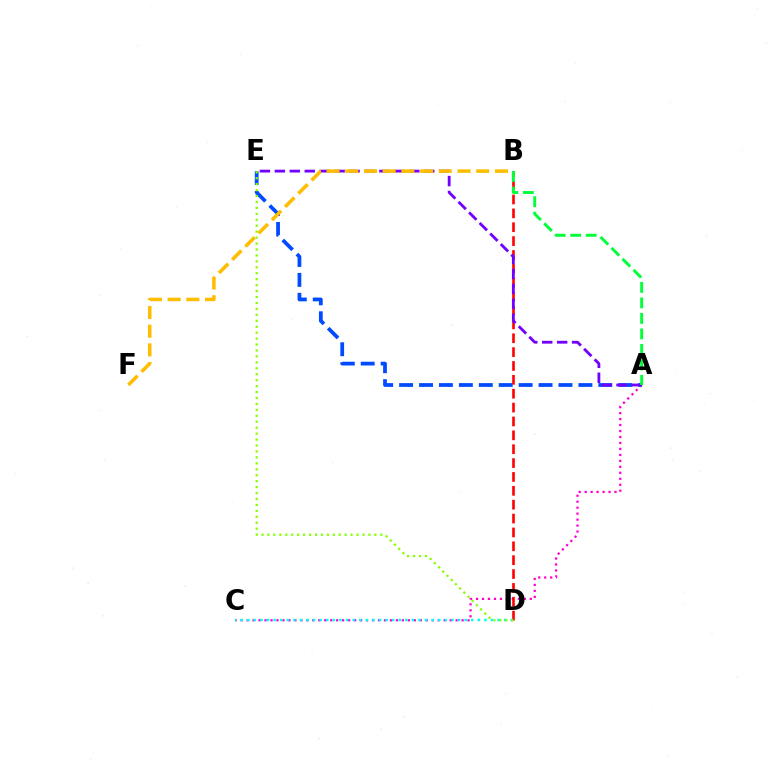{('A', 'C'): [{'color': '#ff00cf', 'line_style': 'dotted', 'thickness': 1.62}], ('A', 'E'): [{'color': '#004bff', 'line_style': 'dashed', 'thickness': 2.71}, {'color': '#7200ff', 'line_style': 'dashed', 'thickness': 2.03}], ('B', 'D'): [{'color': '#ff0000', 'line_style': 'dashed', 'thickness': 1.88}], ('C', 'D'): [{'color': '#00fff6', 'line_style': 'dotted', 'thickness': 1.79}], ('B', 'F'): [{'color': '#ffbd00', 'line_style': 'dashed', 'thickness': 2.54}], ('A', 'B'): [{'color': '#00ff39', 'line_style': 'dashed', 'thickness': 2.11}], ('D', 'E'): [{'color': '#84ff00', 'line_style': 'dotted', 'thickness': 1.61}]}